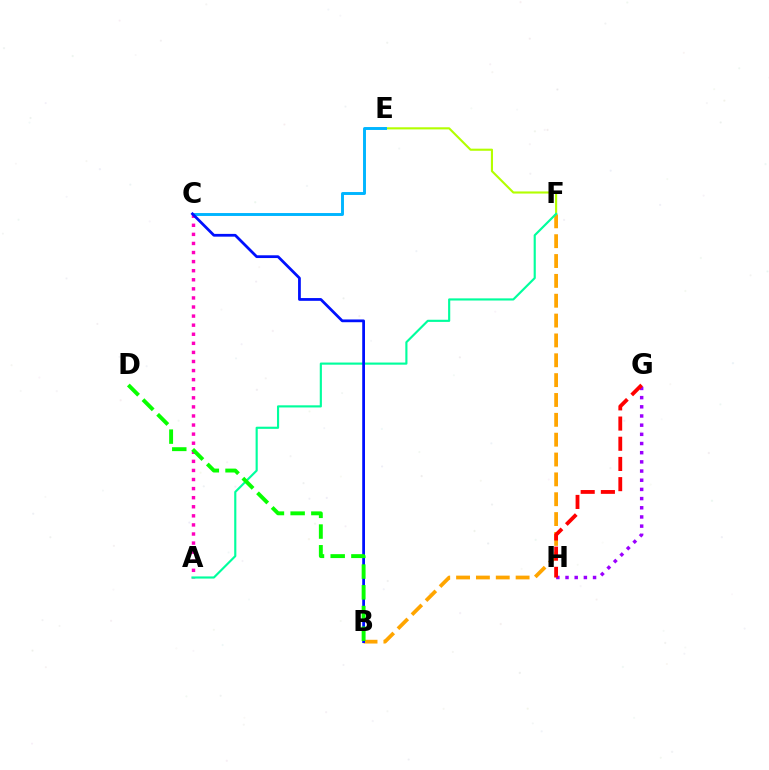{('E', 'F'): [{'color': '#b3ff00', 'line_style': 'solid', 'thickness': 1.53}], ('B', 'F'): [{'color': '#ffa500', 'line_style': 'dashed', 'thickness': 2.7}], ('C', 'E'): [{'color': '#00b5ff', 'line_style': 'solid', 'thickness': 2.1}], ('G', 'H'): [{'color': '#9b00ff', 'line_style': 'dotted', 'thickness': 2.49}, {'color': '#ff0000', 'line_style': 'dashed', 'thickness': 2.74}], ('A', 'C'): [{'color': '#ff00bd', 'line_style': 'dotted', 'thickness': 2.47}], ('A', 'F'): [{'color': '#00ff9d', 'line_style': 'solid', 'thickness': 1.55}], ('B', 'C'): [{'color': '#0010ff', 'line_style': 'solid', 'thickness': 1.99}], ('B', 'D'): [{'color': '#08ff00', 'line_style': 'dashed', 'thickness': 2.81}]}